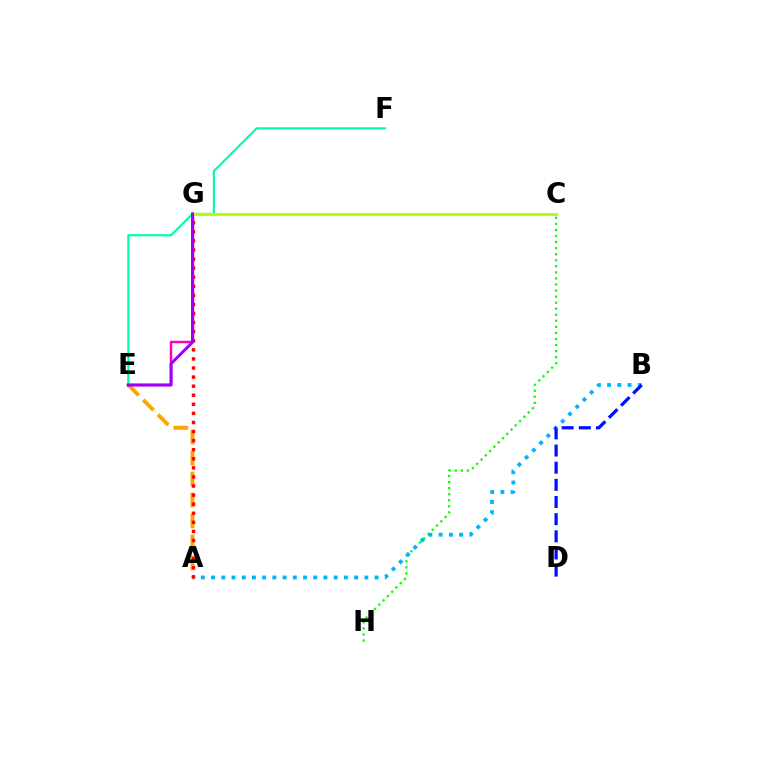{('C', 'H'): [{'color': '#08ff00', 'line_style': 'dotted', 'thickness': 1.65}], ('A', 'E'): [{'color': '#ffa500', 'line_style': 'dashed', 'thickness': 2.85}], ('A', 'B'): [{'color': '#00b5ff', 'line_style': 'dotted', 'thickness': 2.78}], ('E', 'G'): [{'color': '#ff00bd', 'line_style': 'solid', 'thickness': 1.8}, {'color': '#9b00ff', 'line_style': 'solid', 'thickness': 2.13}], ('A', 'G'): [{'color': '#ff0000', 'line_style': 'dotted', 'thickness': 2.47}], ('E', 'F'): [{'color': '#00ff9d', 'line_style': 'solid', 'thickness': 1.55}], ('C', 'G'): [{'color': '#b3ff00', 'line_style': 'solid', 'thickness': 2.14}], ('B', 'D'): [{'color': '#0010ff', 'line_style': 'dashed', 'thickness': 2.33}]}